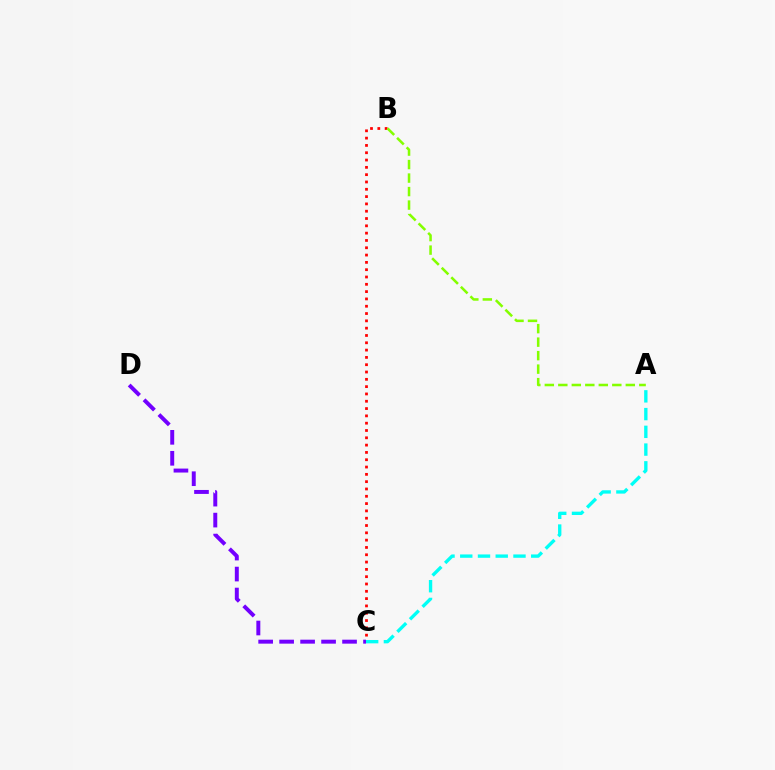{('B', 'C'): [{'color': '#ff0000', 'line_style': 'dotted', 'thickness': 1.99}], ('A', 'B'): [{'color': '#84ff00', 'line_style': 'dashed', 'thickness': 1.83}], ('C', 'D'): [{'color': '#7200ff', 'line_style': 'dashed', 'thickness': 2.85}], ('A', 'C'): [{'color': '#00fff6', 'line_style': 'dashed', 'thickness': 2.41}]}